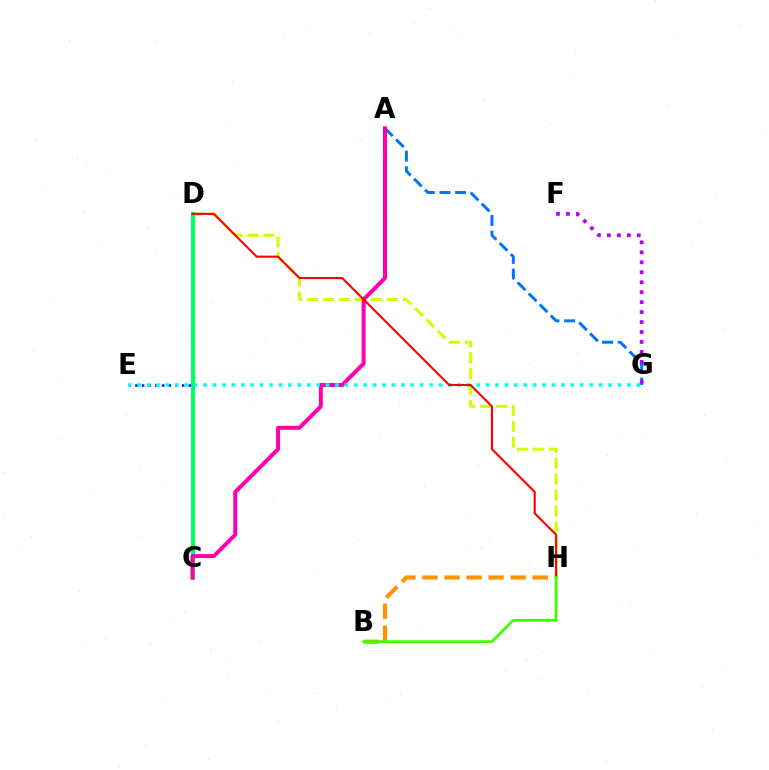{('D', 'H'): [{'color': '#d1ff00', 'line_style': 'dashed', 'thickness': 2.16}, {'color': '#ff0000', 'line_style': 'solid', 'thickness': 1.51}], ('D', 'E'): [{'color': '#2500ff', 'line_style': 'dotted', 'thickness': 1.81}], ('A', 'G'): [{'color': '#0074ff', 'line_style': 'dashed', 'thickness': 2.12}], ('C', 'D'): [{'color': '#00ff5c', 'line_style': 'solid', 'thickness': 2.95}], ('B', 'H'): [{'color': '#ff9400', 'line_style': 'dashed', 'thickness': 3.0}, {'color': '#3dff00', 'line_style': 'solid', 'thickness': 1.99}], ('A', 'C'): [{'color': '#ff00ac', 'line_style': 'solid', 'thickness': 2.87}], ('E', 'G'): [{'color': '#00fff6', 'line_style': 'dotted', 'thickness': 2.56}], ('F', 'G'): [{'color': '#b900ff', 'line_style': 'dotted', 'thickness': 2.71}]}